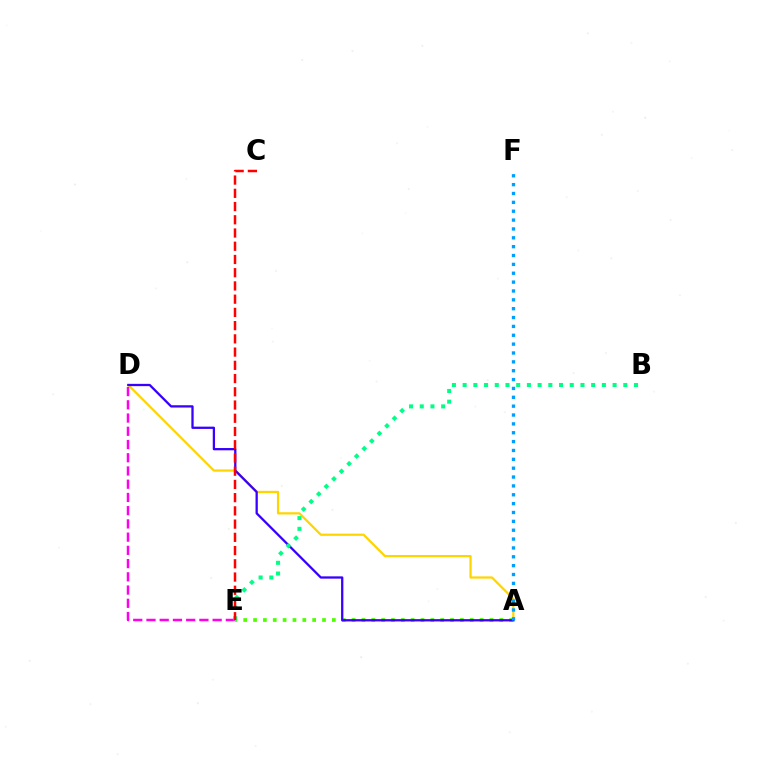{('A', 'D'): [{'color': '#ffd500', 'line_style': 'solid', 'thickness': 1.61}, {'color': '#3700ff', 'line_style': 'solid', 'thickness': 1.64}], ('D', 'E'): [{'color': '#ff00ed', 'line_style': 'dashed', 'thickness': 1.8}], ('A', 'E'): [{'color': '#4fff00', 'line_style': 'dotted', 'thickness': 2.68}], ('B', 'E'): [{'color': '#00ff86', 'line_style': 'dotted', 'thickness': 2.91}], ('A', 'F'): [{'color': '#009eff', 'line_style': 'dotted', 'thickness': 2.41}], ('C', 'E'): [{'color': '#ff0000', 'line_style': 'dashed', 'thickness': 1.8}]}